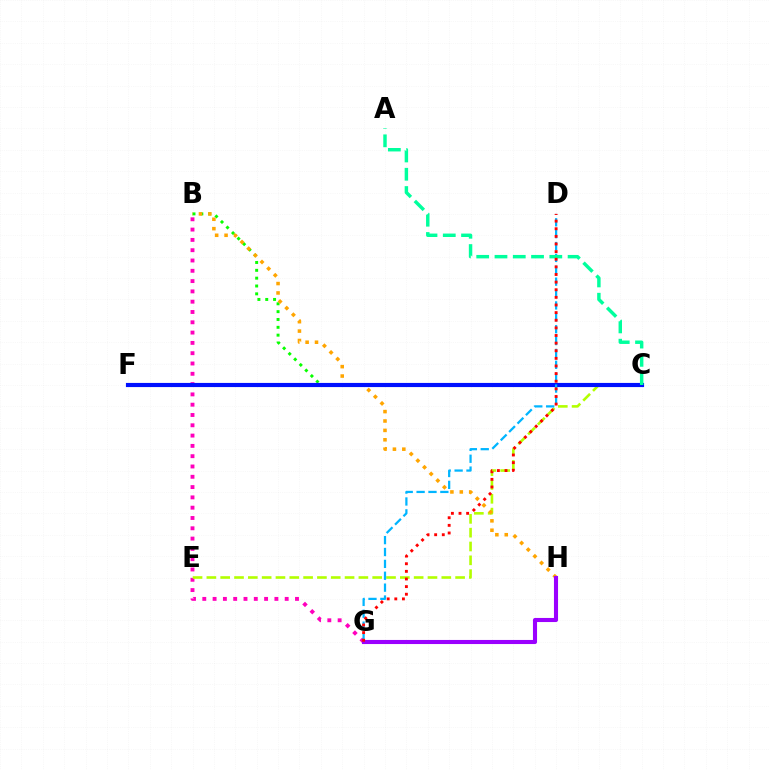{('B', 'G'): [{'color': '#ff00bd', 'line_style': 'dotted', 'thickness': 2.8}], ('B', 'C'): [{'color': '#08ff00', 'line_style': 'dotted', 'thickness': 2.13}], ('C', 'E'): [{'color': '#b3ff00', 'line_style': 'dashed', 'thickness': 1.88}], ('B', 'H'): [{'color': '#ffa500', 'line_style': 'dotted', 'thickness': 2.55}], ('C', 'F'): [{'color': '#0010ff', 'line_style': 'solid', 'thickness': 2.99}], ('D', 'G'): [{'color': '#00b5ff', 'line_style': 'dashed', 'thickness': 1.61}, {'color': '#ff0000', 'line_style': 'dotted', 'thickness': 2.07}], ('G', 'H'): [{'color': '#9b00ff', 'line_style': 'solid', 'thickness': 2.95}], ('A', 'C'): [{'color': '#00ff9d', 'line_style': 'dashed', 'thickness': 2.48}]}